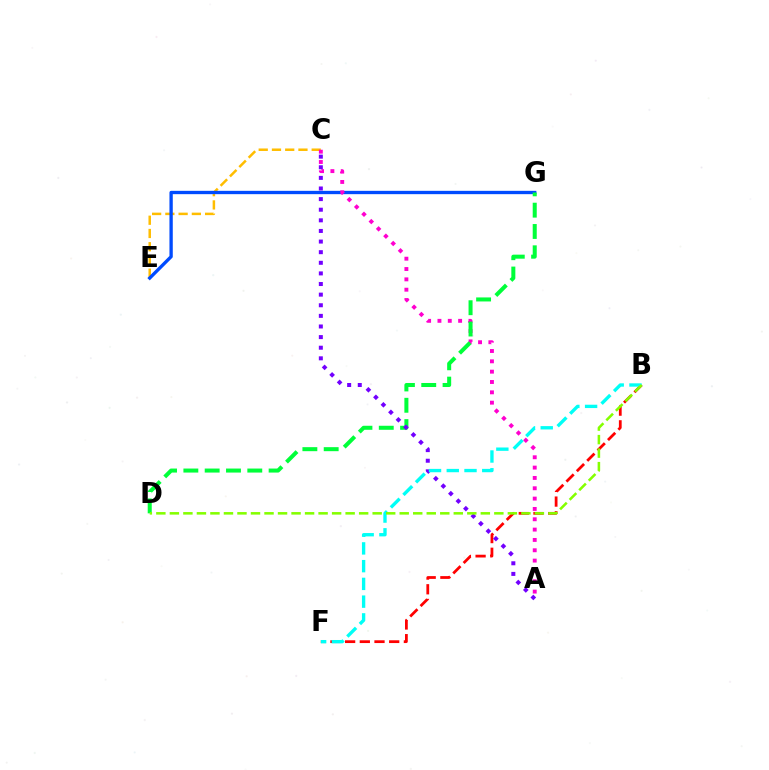{('C', 'E'): [{'color': '#ffbd00', 'line_style': 'dashed', 'thickness': 1.8}], ('B', 'F'): [{'color': '#ff0000', 'line_style': 'dashed', 'thickness': 2.0}, {'color': '#00fff6', 'line_style': 'dashed', 'thickness': 2.41}], ('E', 'G'): [{'color': '#004bff', 'line_style': 'solid', 'thickness': 2.4}], ('A', 'C'): [{'color': '#ff00cf', 'line_style': 'dotted', 'thickness': 2.81}, {'color': '#7200ff', 'line_style': 'dotted', 'thickness': 2.88}], ('D', 'G'): [{'color': '#00ff39', 'line_style': 'dashed', 'thickness': 2.9}], ('B', 'D'): [{'color': '#84ff00', 'line_style': 'dashed', 'thickness': 1.84}]}